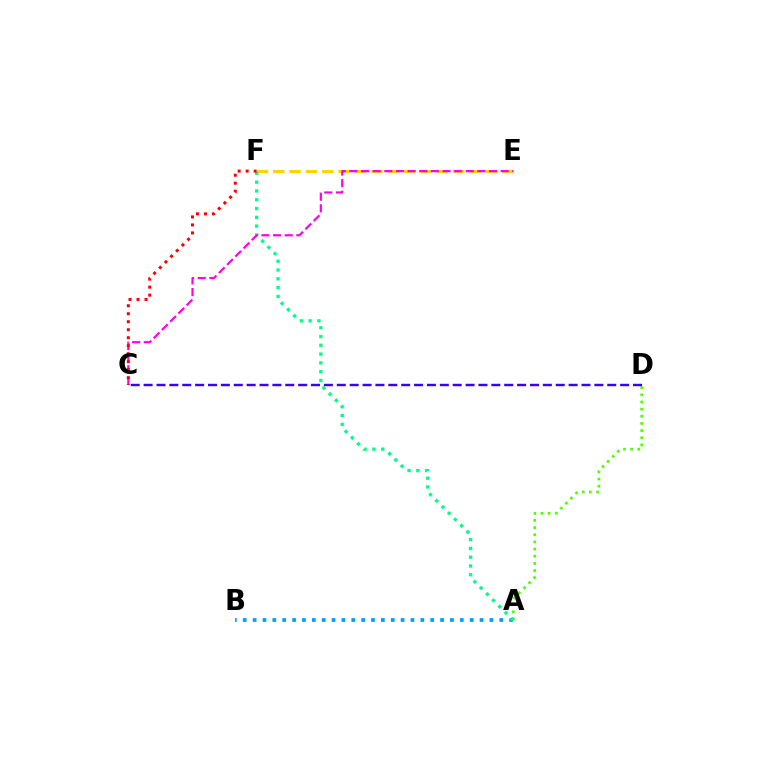{('A', 'B'): [{'color': '#009eff', 'line_style': 'dotted', 'thickness': 2.68}], ('A', 'D'): [{'color': '#4fff00', 'line_style': 'dotted', 'thickness': 1.94}], ('E', 'F'): [{'color': '#ffd500', 'line_style': 'dashed', 'thickness': 2.22}], ('A', 'F'): [{'color': '#00ff86', 'line_style': 'dotted', 'thickness': 2.39}], ('C', 'E'): [{'color': '#ff00ed', 'line_style': 'dashed', 'thickness': 1.58}], ('C', 'F'): [{'color': '#ff0000', 'line_style': 'dotted', 'thickness': 2.17}], ('C', 'D'): [{'color': '#3700ff', 'line_style': 'dashed', 'thickness': 1.75}]}